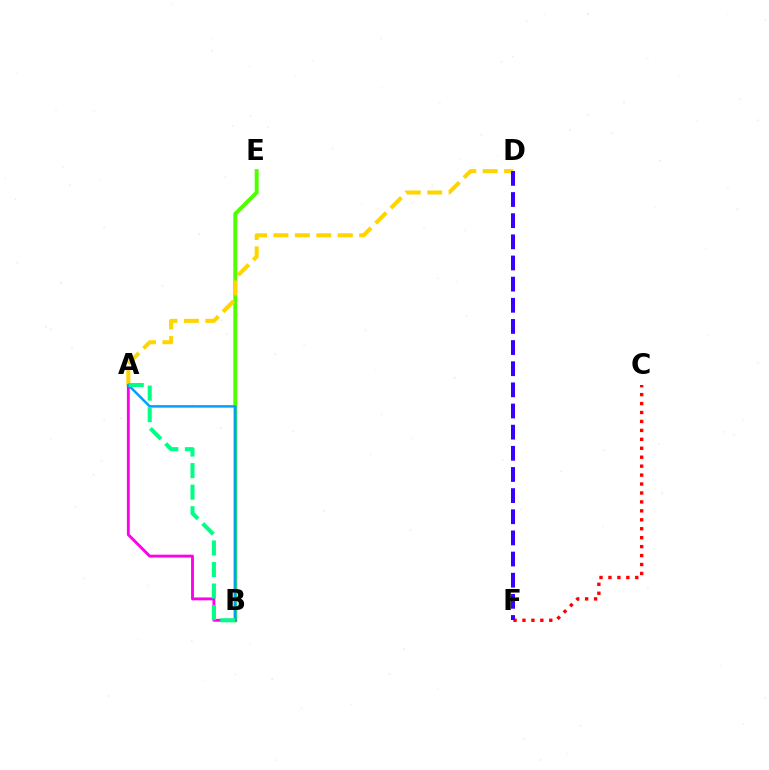{('B', 'E'): [{'color': '#4fff00', 'line_style': 'solid', 'thickness': 2.84}], ('A', 'B'): [{'color': '#ff00ed', 'line_style': 'solid', 'thickness': 2.07}, {'color': '#009eff', 'line_style': 'solid', 'thickness': 1.77}, {'color': '#00ff86', 'line_style': 'dashed', 'thickness': 2.93}], ('A', 'D'): [{'color': '#ffd500', 'line_style': 'dashed', 'thickness': 2.91}], ('C', 'F'): [{'color': '#ff0000', 'line_style': 'dotted', 'thickness': 2.43}], ('D', 'F'): [{'color': '#3700ff', 'line_style': 'dashed', 'thickness': 2.87}]}